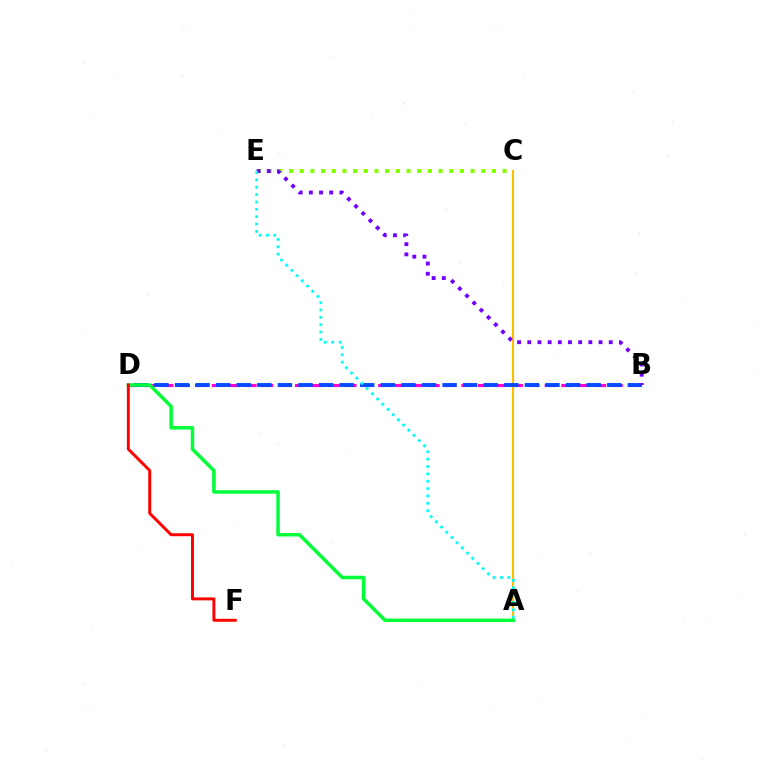{('B', 'D'): [{'color': '#ff00cf', 'line_style': 'dashed', 'thickness': 2.26}, {'color': '#004bff', 'line_style': 'dashed', 'thickness': 2.8}], ('A', 'C'): [{'color': '#ffbd00', 'line_style': 'solid', 'thickness': 1.53}], ('C', 'E'): [{'color': '#84ff00', 'line_style': 'dotted', 'thickness': 2.9}], ('B', 'E'): [{'color': '#7200ff', 'line_style': 'dotted', 'thickness': 2.77}], ('A', 'D'): [{'color': '#00ff39', 'line_style': 'solid', 'thickness': 2.51}], ('A', 'E'): [{'color': '#00fff6', 'line_style': 'dotted', 'thickness': 2.0}], ('D', 'F'): [{'color': '#ff0000', 'line_style': 'solid', 'thickness': 2.12}]}